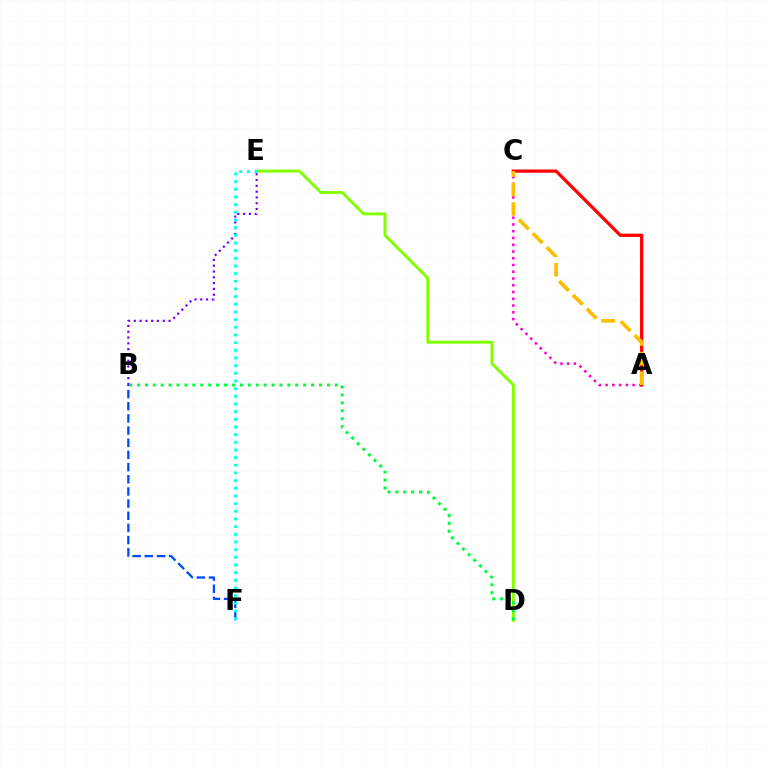{('D', 'E'): [{'color': '#84ff00', 'line_style': 'solid', 'thickness': 2.12}], ('B', 'F'): [{'color': '#004bff', 'line_style': 'dashed', 'thickness': 1.65}], ('B', 'E'): [{'color': '#7200ff', 'line_style': 'dotted', 'thickness': 1.57}], ('B', 'D'): [{'color': '#00ff39', 'line_style': 'dotted', 'thickness': 2.15}], ('A', 'C'): [{'color': '#ff00cf', 'line_style': 'dotted', 'thickness': 1.84}, {'color': '#ff0000', 'line_style': 'solid', 'thickness': 2.33}, {'color': '#ffbd00', 'line_style': 'dashed', 'thickness': 2.66}], ('E', 'F'): [{'color': '#00fff6', 'line_style': 'dotted', 'thickness': 2.08}]}